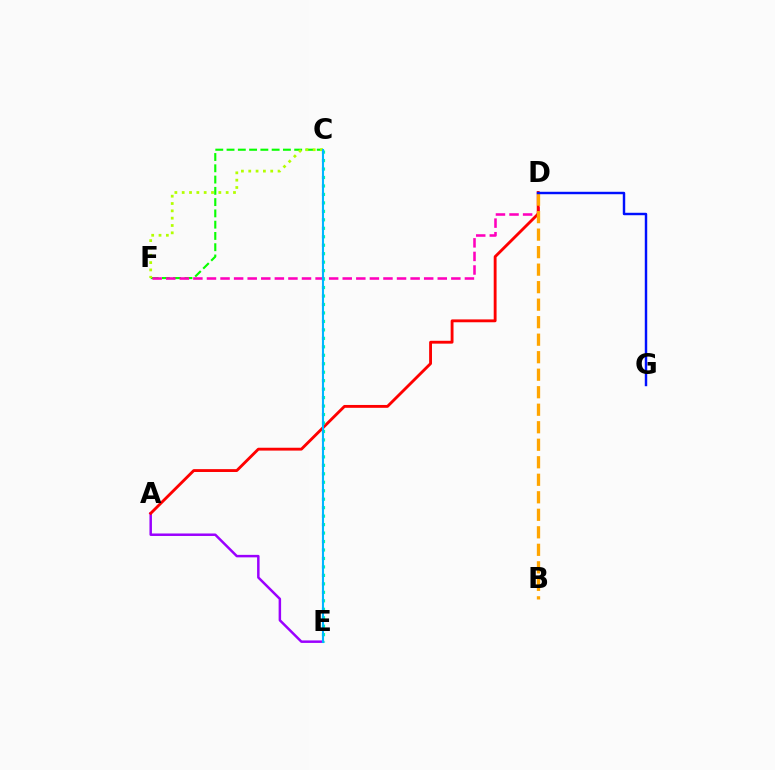{('C', 'F'): [{'color': '#08ff00', 'line_style': 'dashed', 'thickness': 1.53}, {'color': '#b3ff00', 'line_style': 'dotted', 'thickness': 1.99}], ('A', 'E'): [{'color': '#9b00ff', 'line_style': 'solid', 'thickness': 1.79}], ('D', 'F'): [{'color': '#ff00bd', 'line_style': 'dashed', 'thickness': 1.84}], ('A', 'D'): [{'color': '#ff0000', 'line_style': 'solid', 'thickness': 2.06}], ('C', 'E'): [{'color': '#00ff9d', 'line_style': 'dotted', 'thickness': 2.3}, {'color': '#00b5ff', 'line_style': 'solid', 'thickness': 1.52}], ('B', 'D'): [{'color': '#ffa500', 'line_style': 'dashed', 'thickness': 2.38}], ('D', 'G'): [{'color': '#0010ff', 'line_style': 'solid', 'thickness': 1.76}]}